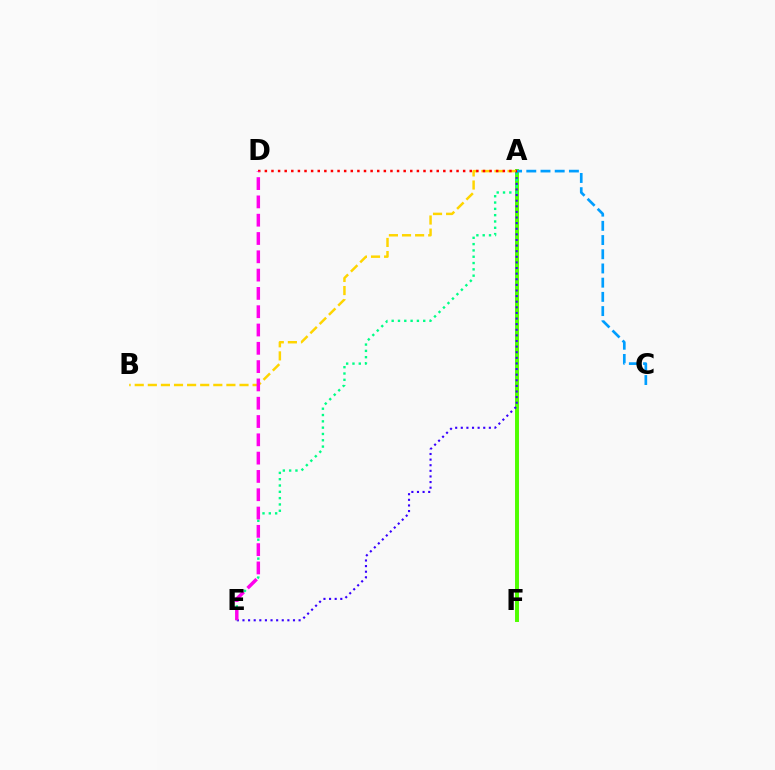{('A', 'F'): [{'color': '#4fff00', 'line_style': 'solid', 'thickness': 2.84}], ('A', 'B'): [{'color': '#ffd500', 'line_style': 'dashed', 'thickness': 1.78}], ('A', 'C'): [{'color': '#009eff', 'line_style': 'dashed', 'thickness': 1.93}], ('A', 'E'): [{'color': '#3700ff', 'line_style': 'dotted', 'thickness': 1.52}, {'color': '#00ff86', 'line_style': 'dotted', 'thickness': 1.71}], ('A', 'D'): [{'color': '#ff0000', 'line_style': 'dotted', 'thickness': 1.8}], ('D', 'E'): [{'color': '#ff00ed', 'line_style': 'dashed', 'thickness': 2.49}]}